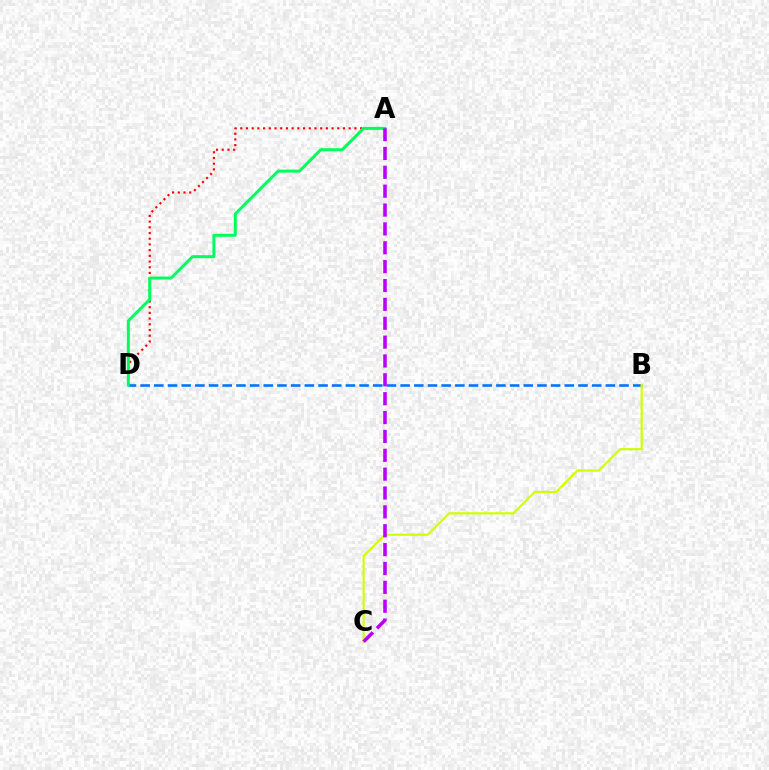{('A', 'D'): [{'color': '#ff0000', 'line_style': 'dotted', 'thickness': 1.55}, {'color': '#00ff5c', 'line_style': 'solid', 'thickness': 2.16}], ('B', 'D'): [{'color': '#0074ff', 'line_style': 'dashed', 'thickness': 1.86}], ('B', 'C'): [{'color': '#d1ff00', 'line_style': 'solid', 'thickness': 1.56}], ('A', 'C'): [{'color': '#b900ff', 'line_style': 'dashed', 'thickness': 2.56}]}